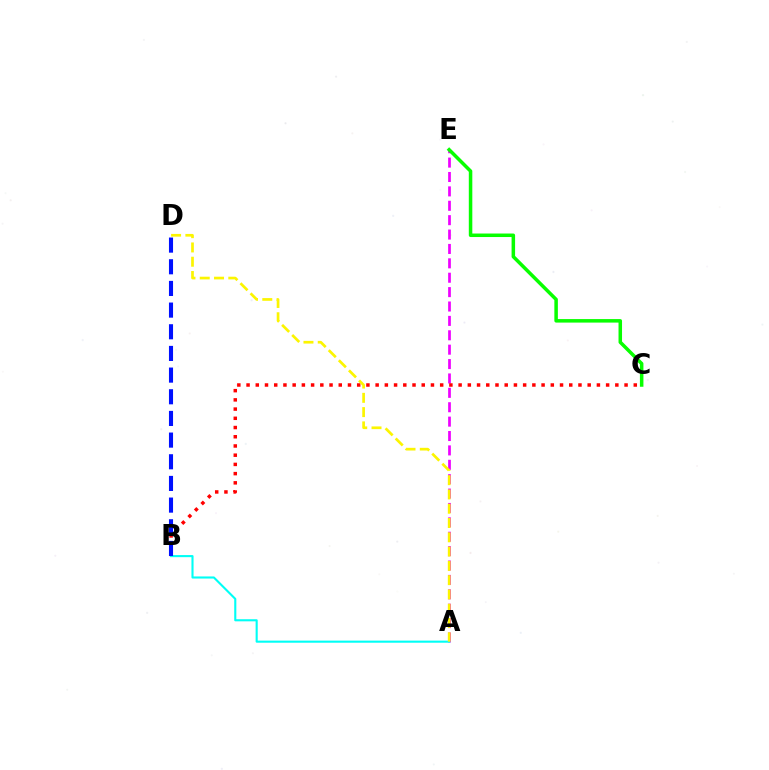{('A', 'E'): [{'color': '#ee00ff', 'line_style': 'dashed', 'thickness': 1.95}], ('B', 'C'): [{'color': '#ff0000', 'line_style': 'dotted', 'thickness': 2.5}], ('A', 'B'): [{'color': '#00fff6', 'line_style': 'solid', 'thickness': 1.52}], ('C', 'E'): [{'color': '#08ff00', 'line_style': 'solid', 'thickness': 2.53}], ('B', 'D'): [{'color': '#0010ff', 'line_style': 'dashed', 'thickness': 2.94}], ('A', 'D'): [{'color': '#fcf500', 'line_style': 'dashed', 'thickness': 1.94}]}